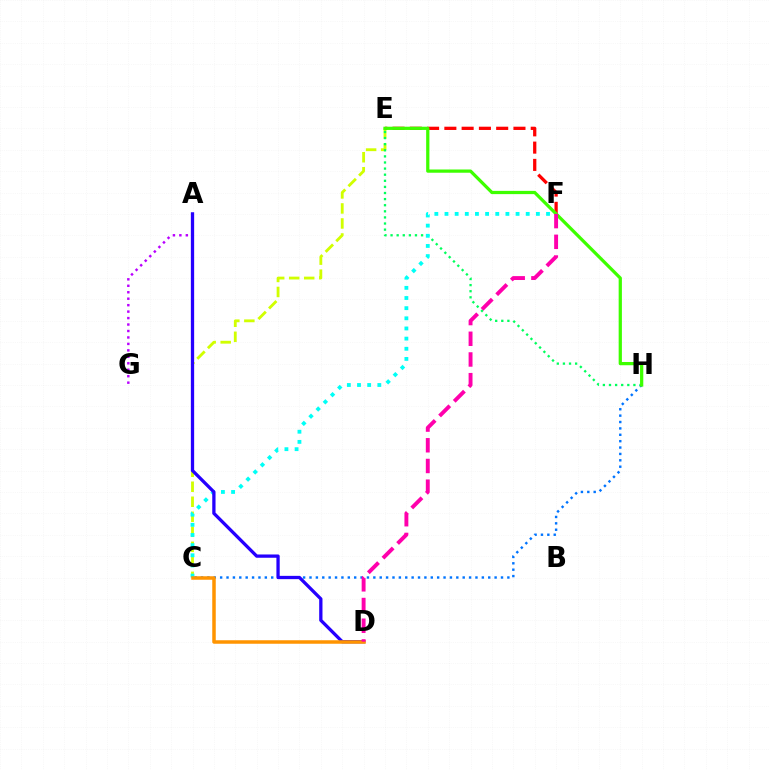{('C', 'H'): [{'color': '#0074ff', 'line_style': 'dotted', 'thickness': 1.73}], ('C', 'E'): [{'color': '#d1ff00', 'line_style': 'dashed', 'thickness': 2.04}], ('E', 'F'): [{'color': '#ff0000', 'line_style': 'dashed', 'thickness': 2.35}], ('A', 'G'): [{'color': '#b900ff', 'line_style': 'dotted', 'thickness': 1.75}], ('E', 'H'): [{'color': '#00ff5c', 'line_style': 'dotted', 'thickness': 1.66}, {'color': '#3dff00', 'line_style': 'solid', 'thickness': 2.33}], ('C', 'F'): [{'color': '#00fff6', 'line_style': 'dotted', 'thickness': 2.76}], ('A', 'D'): [{'color': '#2500ff', 'line_style': 'solid', 'thickness': 2.37}], ('C', 'D'): [{'color': '#ff9400', 'line_style': 'solid', 'thickness': 2.52}], ('D', 'F'): [{'color': '#ff00ac', 'line_style': 'dashed', 'thickness': 2.81}]}